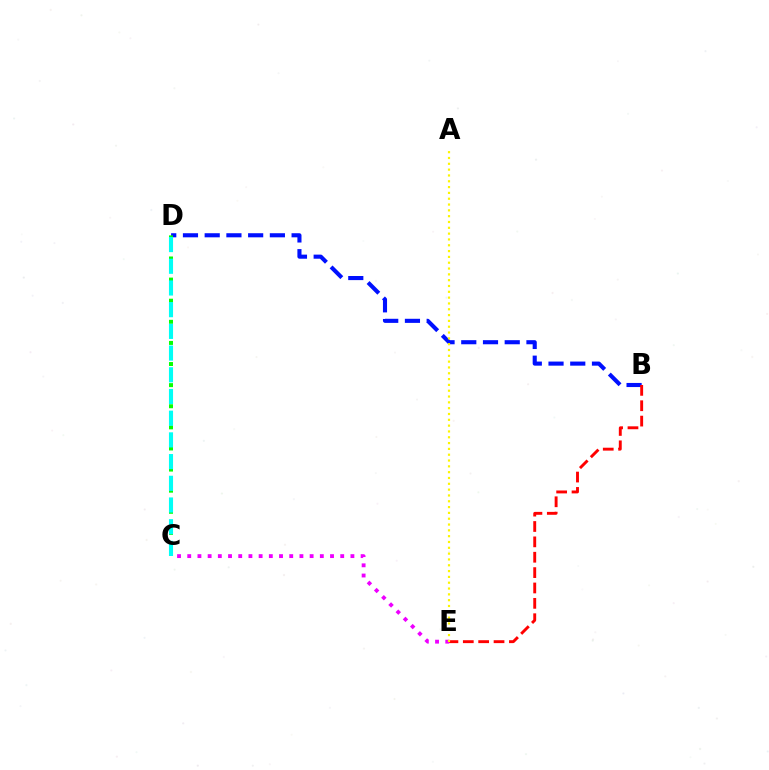{('B', 'D'): [{'color': '#0010ff', 'line_style': 'dashed', 'thickness': 2.95}], ('C', 'D'): [{'color': '#08ff00', 'line_style': 'dotted', 'thickness': 2.87}, {'color': '#00fff6', 'line_style': 'dashed', 'thickness': 2.95}], ('B', 'E'): [{'color': '#ff0000', 'line_style': 'dashed', 'thickness': 2.09}], ('C', 'E'): [{'color': '#ee00ff', 'line_style': 'dotted', 'thickness': 2.77}], ('A', 'E'): [{'color': '#fcf500', 'line_style': 'dotted', 'thickness': 1.58}]}